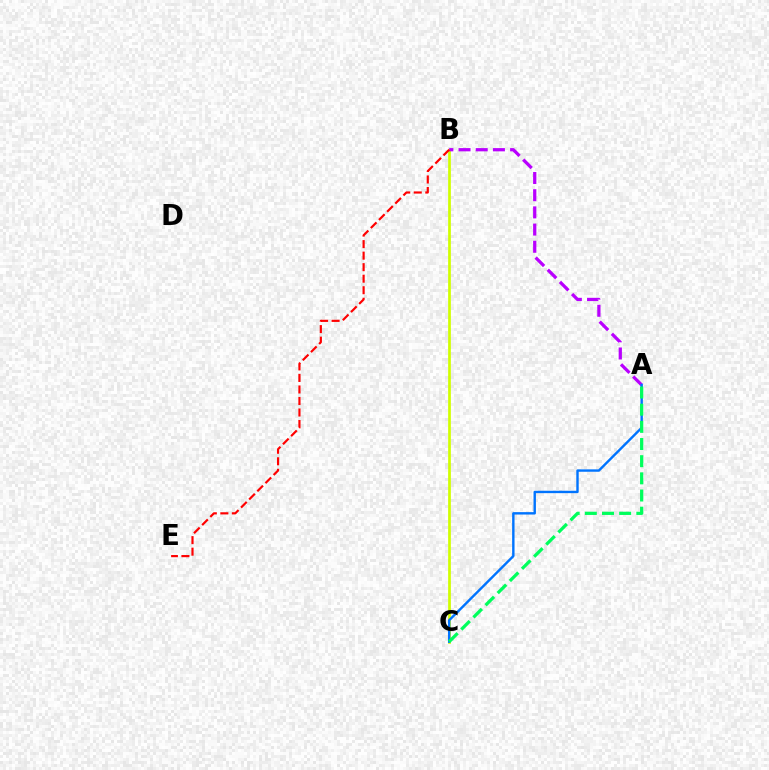{('B', 'C'): [{'color': '#d1ff00', 'line_style': 'solid', 'thickness': 1.96}], ('A', 'B'): [{'color': '#b900ff', 'line_style': 'dashed', 'thickness': 2.33}], ('A', 'C'): [{'color': '#0074ff', 'line_style': 'solid', 'thickness': 1.73}, {'color': '#00ff5c', 'line_style': 'dashed', 'thickness': 2.33}], ('B', 'E'): [{'color': '#ff0000', 'line_style': 'dashed', 'thickness': 1.57}]}